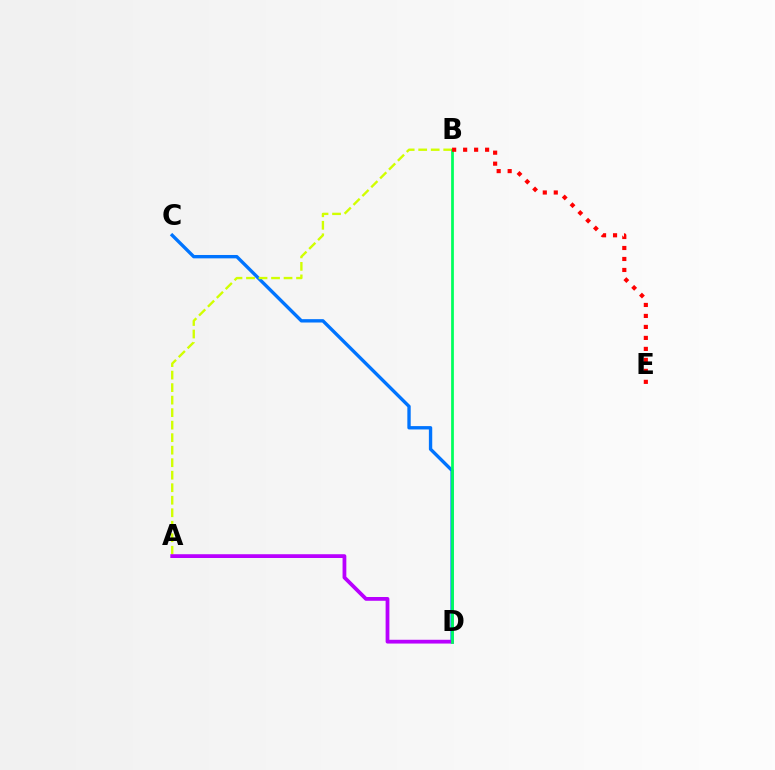{('C', 'D'): [{'color': '#0074ff', 'line_style': 'solid', 'thickness': 2.42}], ('A', 'B'): [{'color': '#d1ff00', 'line_style': 'dashed', 'thickness': 1.7}], ('A', 'D'): [{'color': '#b900ff', 'line_style': 'solid', 'thickness': 2.72}], ('B', 'D'): [{'color': '#00ff5c', 'line_style': 'solid', 'thickness': 1.98}], ('B', 'E'): [{'color': '#ff0000', 'line_style': 'dotted', 'thickness': 2.98}]}